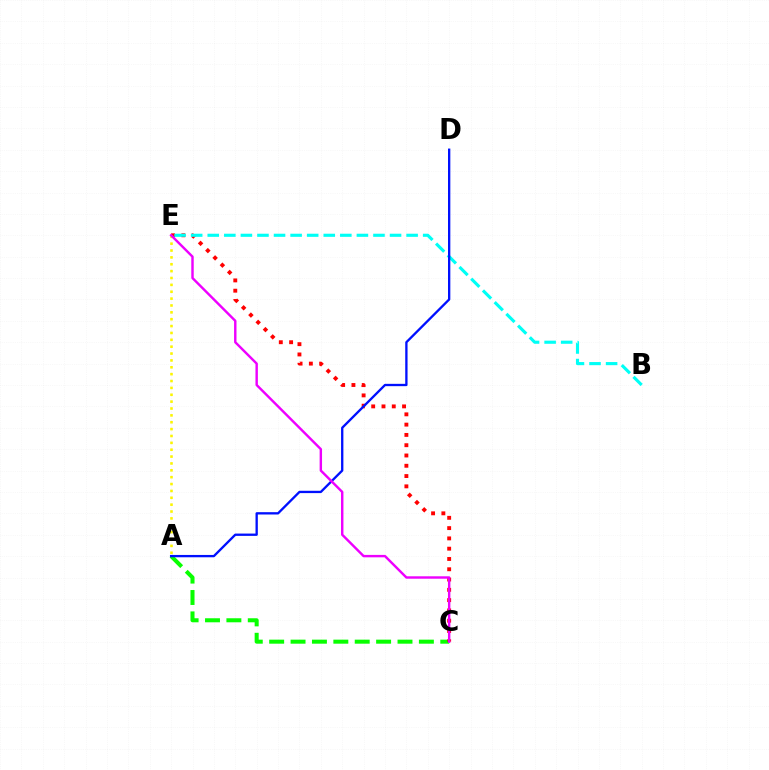{('A', 'C'): [{'color': '#08ff00', 'line_style': 'dashed', 'thickness': 2.91}], ('C', 'E'): [{'color': '#ff0000', 'line_style': 'dotted', 'thickness': 2.79}, {'color': '#ee00ff', 'line_style': 'solid', 'thickness': 1.74}], ('B', 'E'): [{'color': '#00fff6', 'line_style': 'dashed', 'thickness': 2.25}], ('A', 'D'): [{'color': '#0010ff', 'line_style': 'solid', 'thickness': 1.67}], ('A', 'E'): [{'color': '#fcf500', 'line_style': 'dotted', 'thickness': 1.87}]}